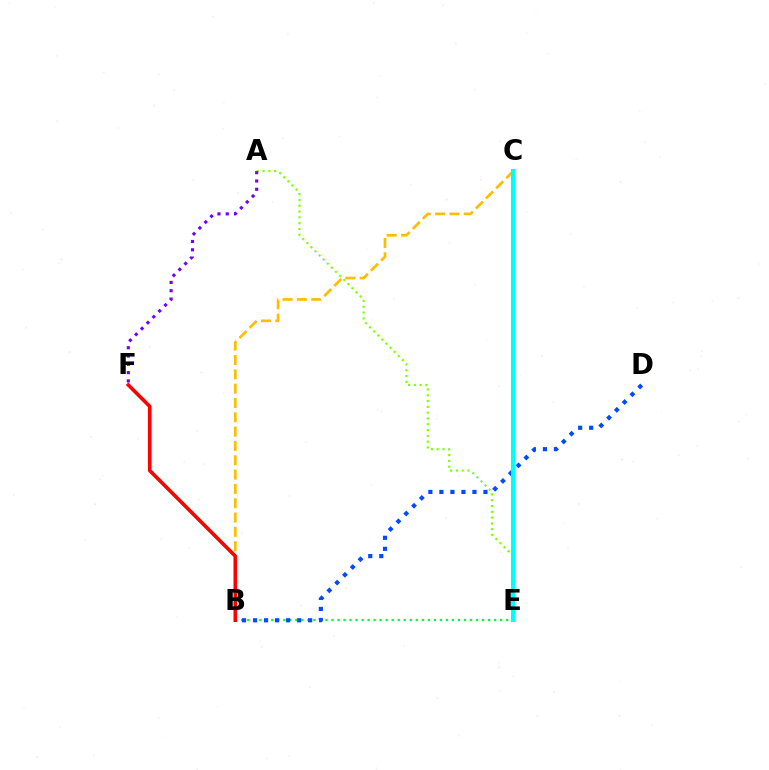{('B', 'C'): [{'color': '#ffbd00', 'line_style': 'dashed', 'thickness': 1.95}], ('B', 'E'): [{'color': '#00ff39', 'line_style': 'dotted', 'thickness': 1.64}], ('A', 'E'): [{'color': '#84ff00', 'line_style': 'dotted', 'thickness': 1.58}], ('C', 'E'): [{'color': '#ff00cf', 'line_style': 'dashed', 'thickness': 1.68}, {'color': '#00fff6', 'line_style': 'solid', 'thickness': 2.96}], ('B', 'F'): [{'color': '#ff0000', 'line_style': 'solid', 'thickness': 2.58}], ('B', 'D'): [{'color': '#004bff', 'line_style': 'dotted', 'thickness': 3.0}], ('A', 'F'): [{'color': '#7200ff', 'line_style': 'dotted', 'thickness': 2.26}]}